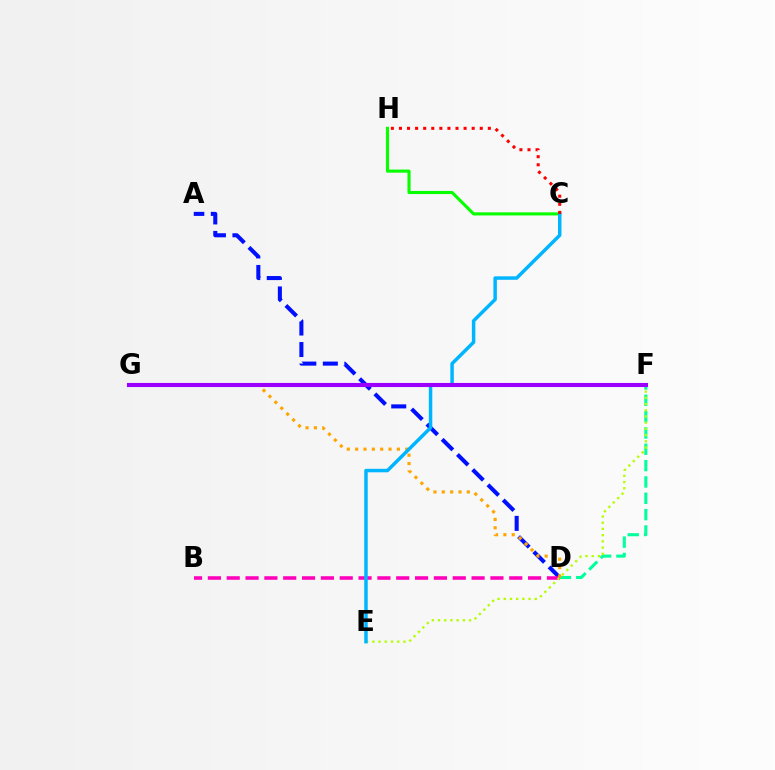{('A', 'D'): [{'color': '#0010ff', 'line_style': 'dashed', 'thickness': 2.92}], ('D', 'F'): [{'color': '#00ff9d', 'line_style': 'dashed', 'thickness': 2.22}], ('B', 'D'): [{'color': '#ff00bd', 'line_style': 'dashed', 'thickness': 2.56}], ('C', 'H'): [{'color': '#08ff00', 'line_style': 'solid', 'thickness': 2.24}, {'color': '#ff0000', 'line_style': 'dotted', 'thickness': 2.2}], ('D', 'G'): [{'color': '#ffa500', 'line_style': 'dotted', 'thickness': 2.27}], ('E', 'F'): [{'color': '#b3ff00', 'line_style': 'dotted', 'thickness': 1.69}], ('C', 'E'): [{'color': '#00b5ff', 'line_style': 'solid', 'thickness': 2.5}], ('F', 'G'): [{'color': '#9b00ff', 'line_style': 'solid', 'thickness': 2.95}]}